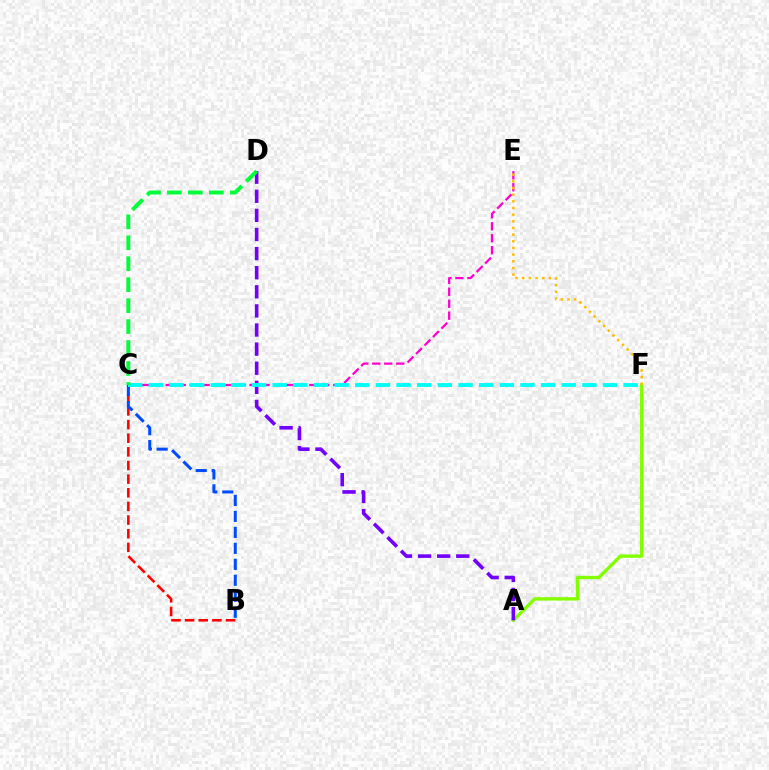{('A', 'F'): [{'color': '#84ff00', 'line_style': 'solid', 'thickness': 2.44}], ('B', 'C'): [{'color': '#ff0000', 'line_style': 'dashed', 'thickness': 1.85}, {'color': '#004bff', 'line_style': 'dashed', 'thickness': 2.17}], ('C', 'E'): [{'color': '#ff00cf', 'line_style': 'dashed', 'thickness': 1.63}], ('E', 'F'): [{'color': '#ffbd00', 'line_style': 'dotted', 'thickness': 1.81}], ('A', 'D'): [{'color': '#7200ff', 'line_style': 'dashed', 'thickness': 2.6}], ('C', 'F'): [{'color': '#00fff6', 'line_style': 'dashed', 'thickness': 2.8}], ('C', 'D'): [{'color': '#00ff39', 'line_style': 'dashed', 'thickness': 2.85}]}